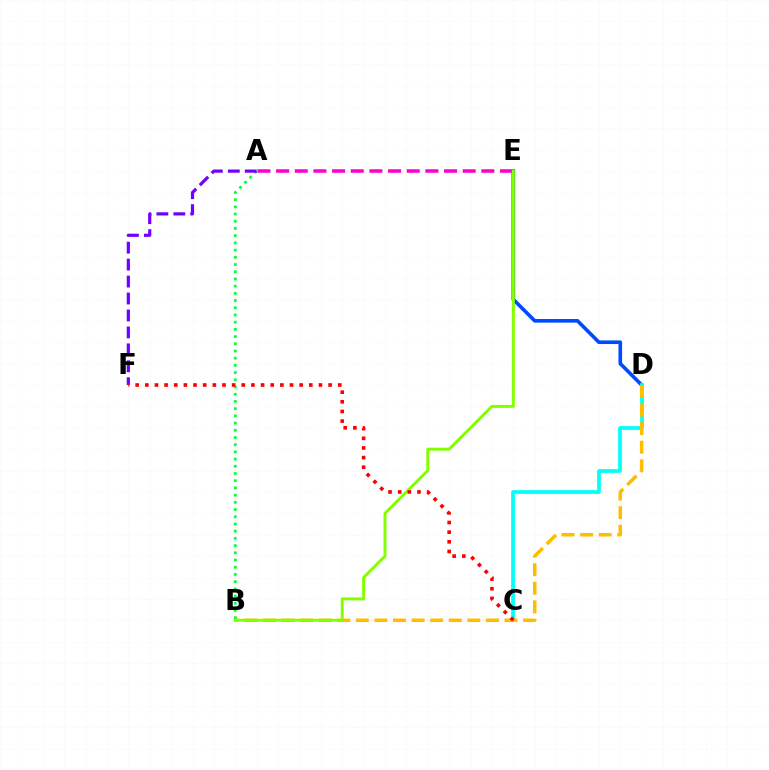{('D', 'E'): [{'color': '#004bff', 'line_style': 'solid', 'thickness': 2.62}], ('C', 'D'): [{'color': '#00fff6', 'line_style': 'solid', 'thickness': 2.67}], ('B', 'D'): [{'color': '#ffbd00', 'line_style': 'dashed', 'thickness': 2.52}], ('A', 'B'): [{'color': '#00ff39', 'line_style': 'dotted', 'thickness': 1.96}], ('A', 'E'): [{'color': '#ff00cf', 'line_style': 'dashed', 'thickness': 2.53}], ('B', 'E'): [{'color': '#84ff00', 'line_style': 'solid', 'thickness': 2.13}], ('A', 'F'): [{'color': '#7200ff', 'line_style': 'dashed', 'thickness': 2.3}], ('C', 'F'): [{'color': '#ff0000', 'line_style': 'dotted', 'thickness': 2.62}]}